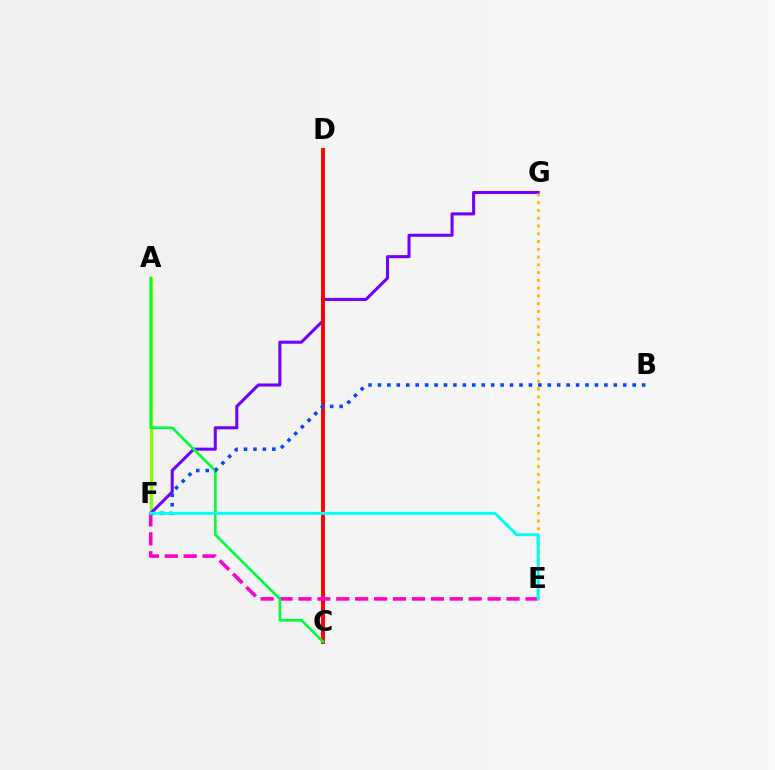{('A', 'F'): [{'color': '#84ff00', 'line_style': 'solid', 'thickness': 2.42}], ('F', 'G'): [{'color': '#7200ff', 'line_style': 'solid', 'thickness': 2.2}], ('C', 'D'): [{'color': '#ff0000', 'line_style': 'solid', 'thickness': 2.81}], ('E', 'F'): [{'color': '#ff00cf', 'line_style': 'dashed', 'thickness': 2.57}, {'color': '#00fff6', 'line_style': 'solid', 'thickness': 2.15}], ('A', 'C'): [{'color': '#00ff39', 'line_style': 'solid', 'thickness': 1.92}], ('E', 'G'): [{'color': '#ffbd00', 'line_style': 'dotted', 'thickness': 2.11}], ('B', 'F'): [{'color': '#004bff', 'line_style': 'dotted', 'thickness': 2.56}]}